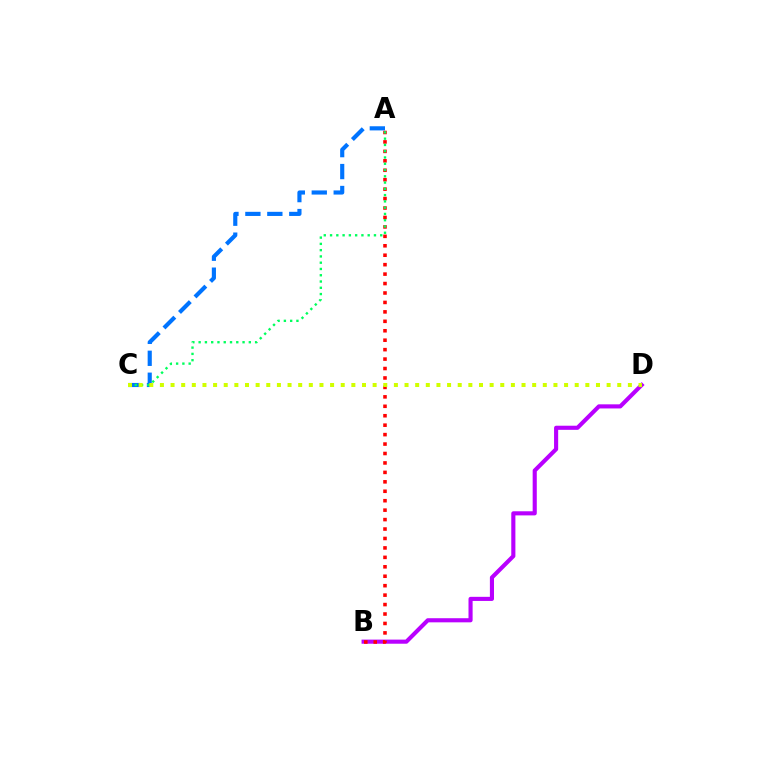{('B', 'D'): [{'color': '#b900ff', 'line_style': 'solid', 'thickness': 2.96}], ('A', 'B'): [{'color': '#ff0000', 'line_style': 'dotted', 'thickness': 2.57}], ('A', 'C'): [{'color': '#0074ff', 'line_style': 'dashed', 'thickness': 2.98}, {'color': '#00ff5c', 'line_style': 'dotted', 'thickness': 1.7}], ('C', 'D'): [{'color': '#d1ff00', 'line_style': 'dotted', 'thickness': 2.89}]}